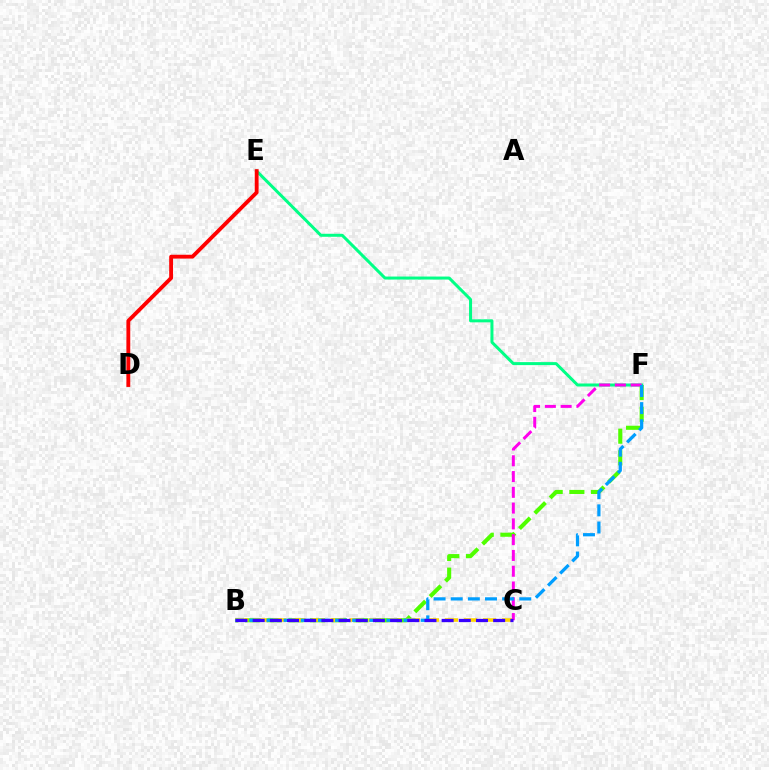{('E', 'F'): [{'color': '#00ff86', 'line_style': 'solid', 'thickness': 2.16}], ('B', 'F'): [{'color': '#4fff00', 'line_style': 'dashed', 'thickness': 2.94}, {'color': '#009eff', 'line_style': 'dashed', 'thickness': 2.33}], ('B', 'C'): [{'color': '#ffd500', 'line_style': 'dashed', 'thickness': 2.59}, {'color': '#3700ff', 'line_style': 'dashed', 'thickness': 2.33}], ('C', 'F'): [{'color': '#ff00ed', 'line_style': 'dashed', 'thickness': 2.14}], ('D', 'E'): [{'color': '#ff0000', 'line_style': 'solid', 'thickness': 2.77}]}